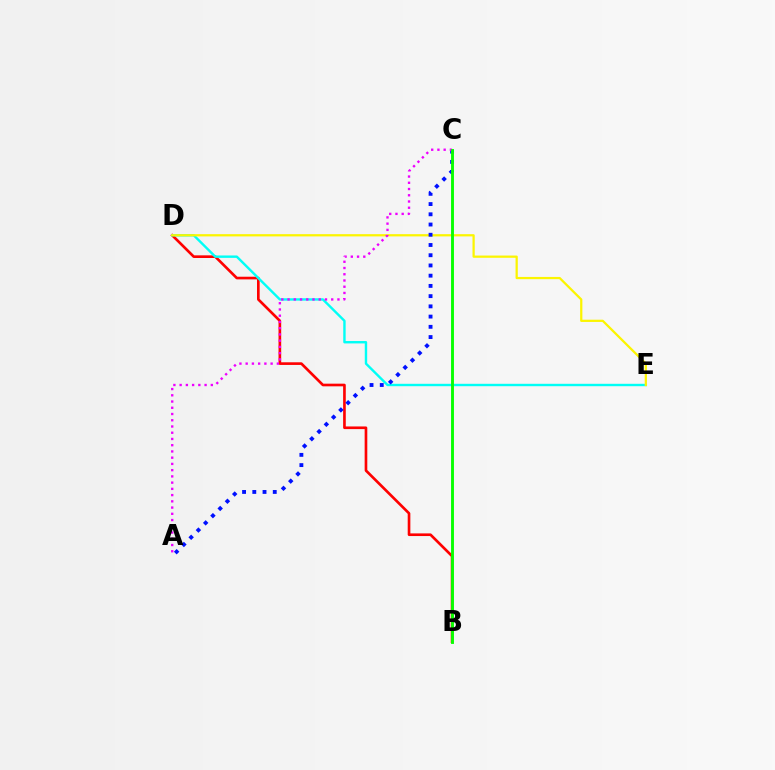{('B', 'D'): [{'color': '#ff0000', 'line_style': 'solid', 'thickness': 1.91}], ('D', 'E'): [{'color': '#00fff6', 'line_style': 'solid', 'thickness': 1.73}, {'color': '#fcf500', 'line_style': 'solid', 'thickness': 1.62}], ('A', 'C'): [{'color': '#0010ff', 'line_style': 'dotted', 'thickness': 2.78}, {'color': '#ee00ff', 'line_style': 'dotted', 'thickness': 1.69}], ('B', 'C'): [{'color': '#08ff00', 'line_style': 'solid', 'thickness': 2.08}]}